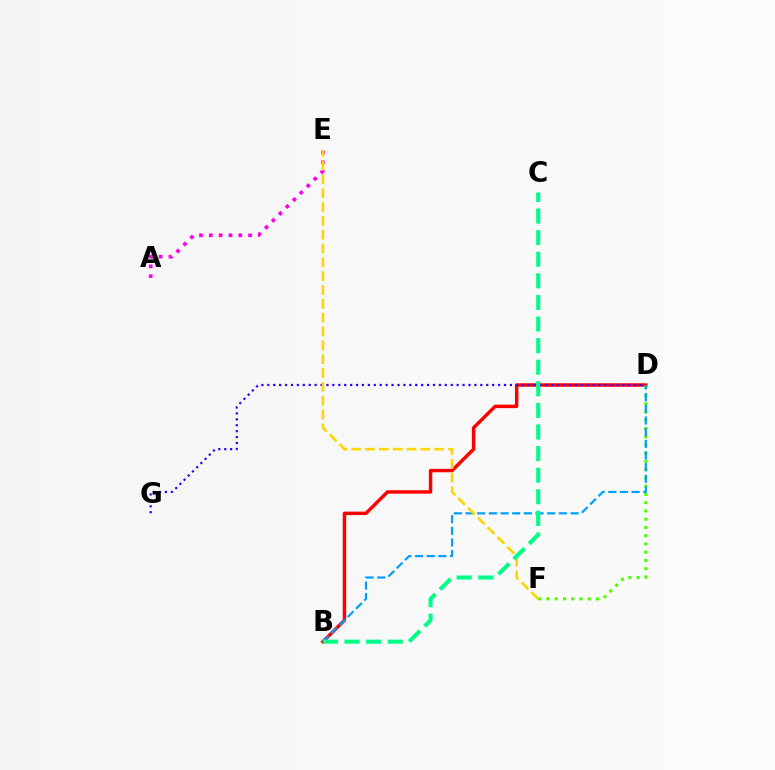{('B', 'D'): [{'color': '#ff0000', 'line_style': 'solid', 'thickness': 2.48}, {'color': '#009eff', 'line_style': 'dashed', 'thickness': 1.58}], ('A', 'E'): [{'color': '#ff00ed', 'line_style': 'dotted', 'thickness': 2.67}], ('D', 'F'): [{'color': '#4fff00', 'line_style': 'dotted', 'thickness': 2.24}], ('D', 'G'): [{'color': '#3700ff', 'line_style': 'dotted', 'thickness': 1.61}], ('E', 'F'): [{'color': '#ffd500', 'line_style': 'dashed', 'thickness': 1.88}], ('B', 'C'): [{'color': '#00ff86', 'line_style': 'dashed', 'thickness': 2.93}]}